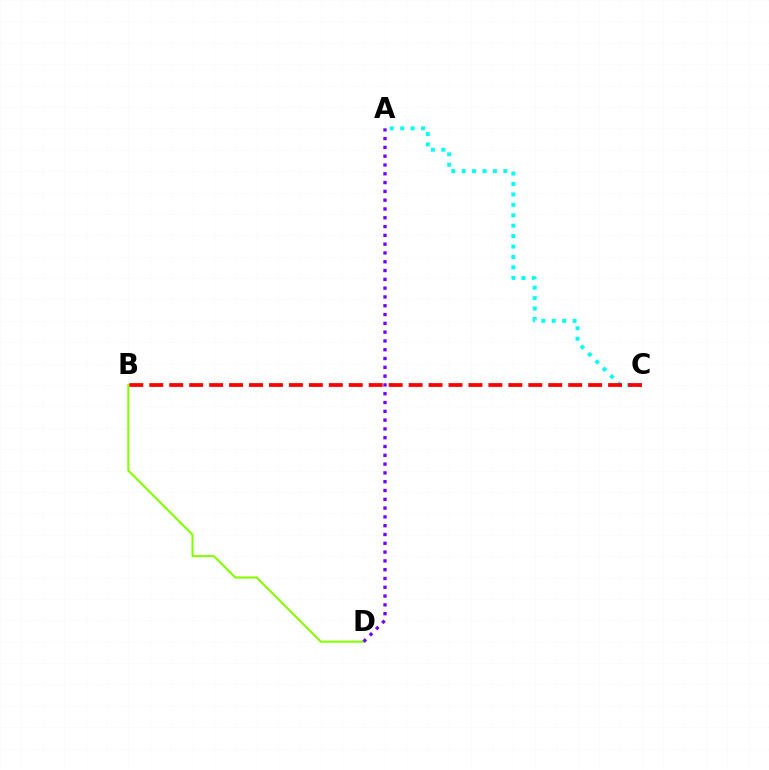{('B', 'D'): [{'color': '#84ff00', 'line_style': 'solid', 'thickness': 1.5}], ('A', 'D'): [{'color': '#7200ff', 'line_style': 'dotted', 'thickness': 2.39}], ('A', 'C'): [{'color': '#00fff6', 'line_style': 'dotted', 'thickness': 2.83}], ('B', 'C'): [{'color': '#ff0000', 'line_style': 'dashed', 'thickness': 2.71}]}